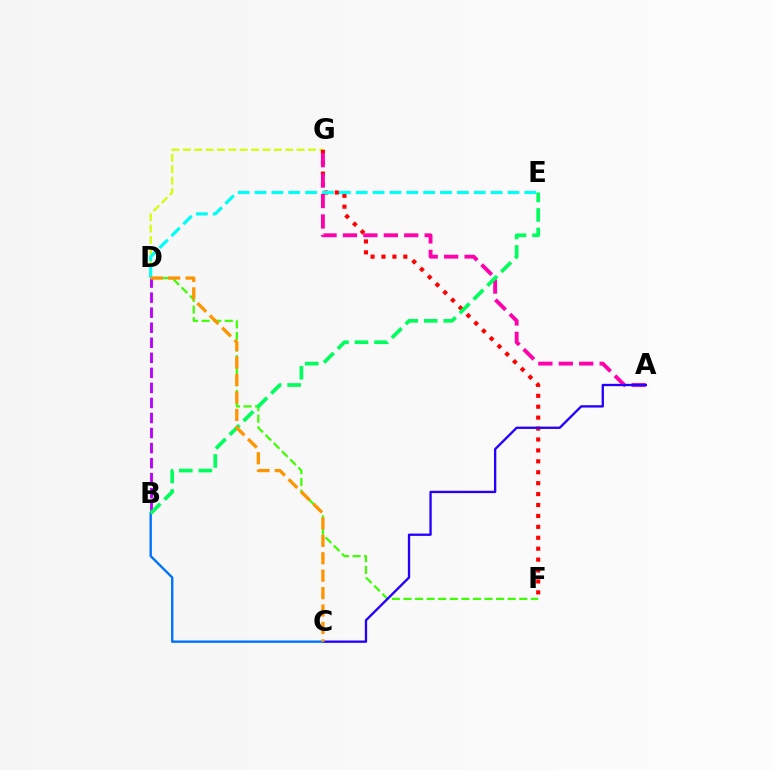{('D', 'G'): [{'color': '#d1ff00', 'line_style': 'dashed', 'thickness': 1.55}], ('D', 'F'): [{'color': '#3dff00', 'line_style': 'dashed', 'thickness': 1.57}], ('F', 'G'): [{'color': '#ff0000', 'line_style': 'dotted', 'thickness': 2.97}], ('D', 'E'): [{'color': '#00fff6', 'line_style': 'dashed', 'thickness': 2.29}], ('A', 'G'): [{'color': '#ff00ac', 'line_style': 'dashed', 'thickness': 2.78}], ('A', 'C'): [{'color': '#2500ff', 'line_style': 'solid', 'thickness': 1.68}], ('B', 'D'): [{'color': '#b900ff', 'line_style': 'dashed', 'thickness': 2.04}], ('B', 'C'): [{'color': '#0074ff', 'line_style': 'solid', 'thickness': 1.72}], ('B', 'E'): [{'color': '#00ff5c', 'line_style': 'dashed', 'thickness': 2.65}], ('C', 'D'): [{'color': '#ff9400', 'line_style': 'dashed', 'thickness': 2.37}]}